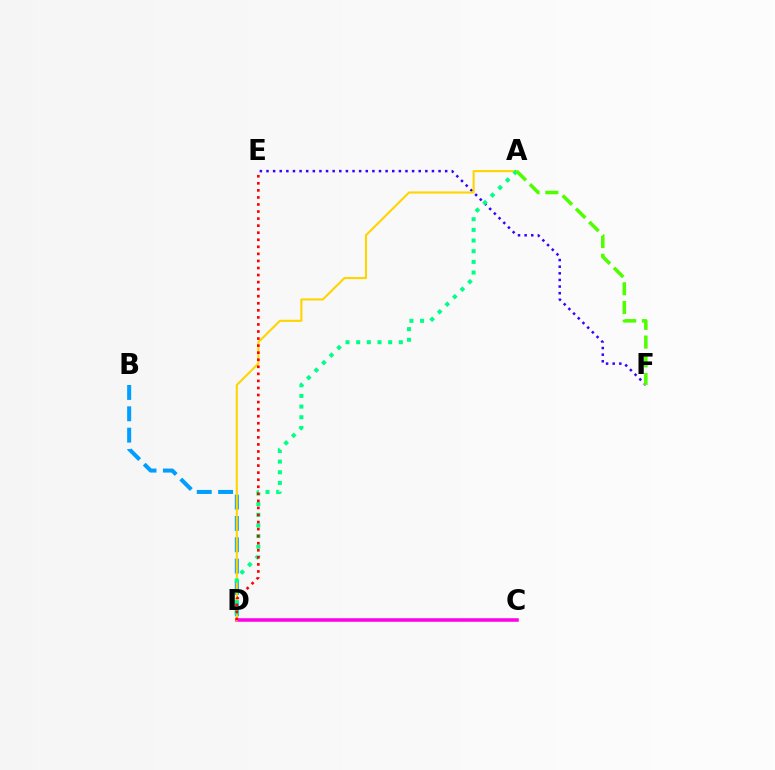{('B', 'D'): [{'color': '#009eff', 'line_style': 'dashed', 'thickness': 2.9}], ('E', 'F'): [{'color': '#3700ff', 'line_style': 'dotted', 'thickness': 1.8}], ('C', 'D'): [{'color': '#ff00ed', 'line_style': 'solid', 'thickness': 2.55}], ('A', 'D'): [{'color': '#ffd500', 'line_style': 'solid', 'thickness': 1.51}, {'color': '#00ff86', 'line_style': 'dotted', 'thickness': 2.9}], ('A', 'F'): [{'color': '#4fff00', 'line_style': 'dashed', 'thickness': 2.54}], ('D', 'E'): [{'color': '#ff0000', 'line_style': 'dotted', 'thickness': 1.92}]}